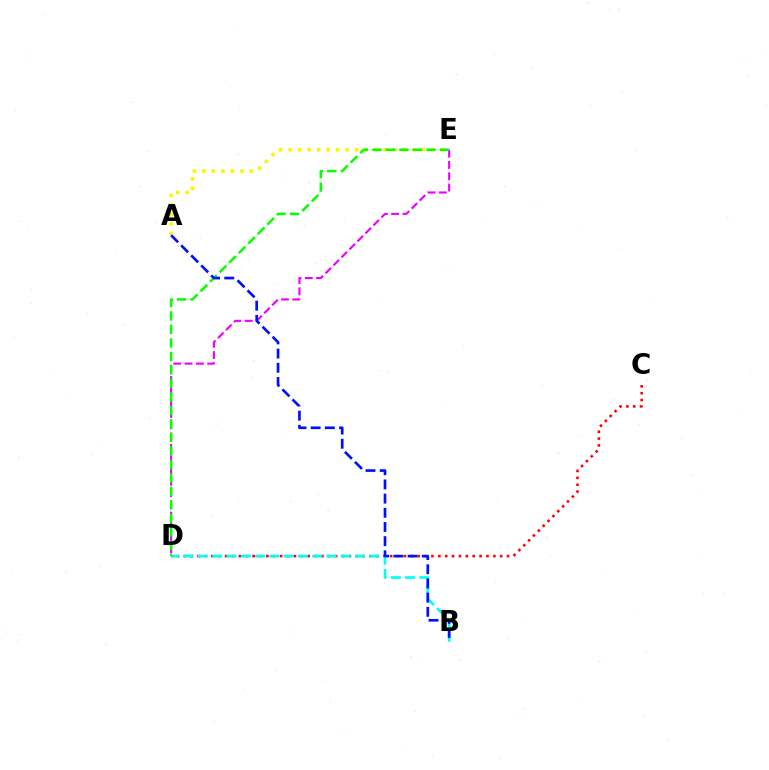{('A', 'E'): [{'color': '#fcf500', 'line_style': 'dotted', 'thickness': 2.58}], ('C', 'D'): [{'color': '#ff0000', 'line_style': 'dotted', 'thickness': 1.87}], ('D', 'E'): [{'color': '#ee00ff', 'line_style': 'dashed', 'thickness': 1.53}, {'color': '#08ff00', 'line_style': 'dashed', 'thickness': 1.83}], ('B', 'D'): [{'color': '#00fff6', 'line_style': 'dashed', 'thickness': 1.94}], ('A', 'B'): [{'color': '#0010ff', 'line_style': 'dashed', 'thickness': 1.93}]}